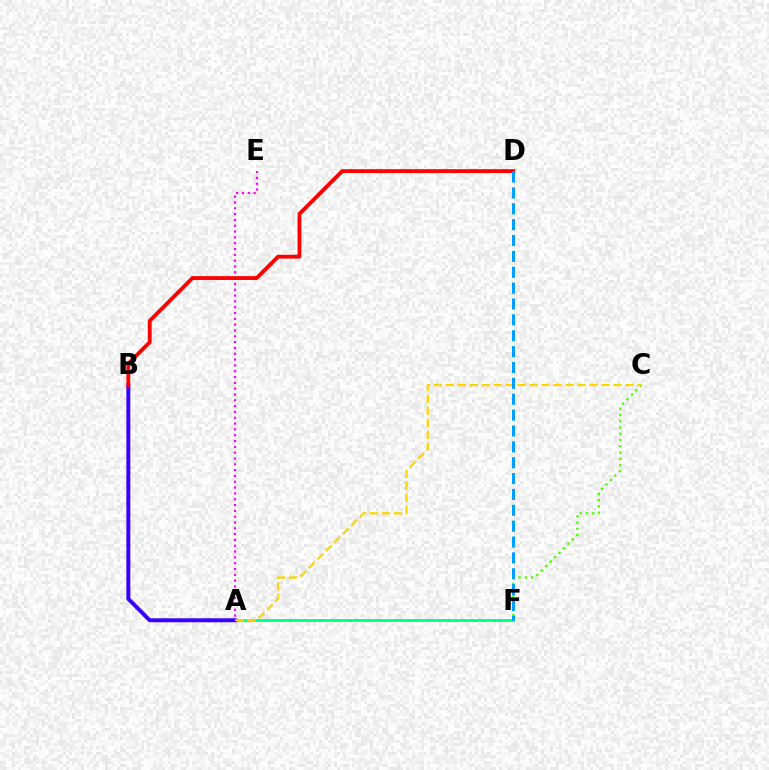{('A', 'F'): [{'color': '#00ff86', 'line_style': 'solid', 'thickness': 2.04}], ('A', 'E'): [{'color': '#ff00ed', 'line_style': 'dotted', 'thickness': 1.58}], ('A', 'B'): [{'color': '#3700ff', 'line_style': 'solid', 'thickness': 2.85}], ('C', 'F'): [{'color': '#4fff00', 'line_style': 'dotted', 'thickness': 1.7}], ('B', 'D'): [{'color': '#ff0000', 'line_style': 'solid', 'thickness': 2.76}], ('A', 'C'): [{'color': '#ffd500', 'line_style': 'dashed', 'thickness': 1.63}], ('D', 'F'): [{'color': '#009eff', 'line_style': 'dashed', 'thickness': 2.16}]}